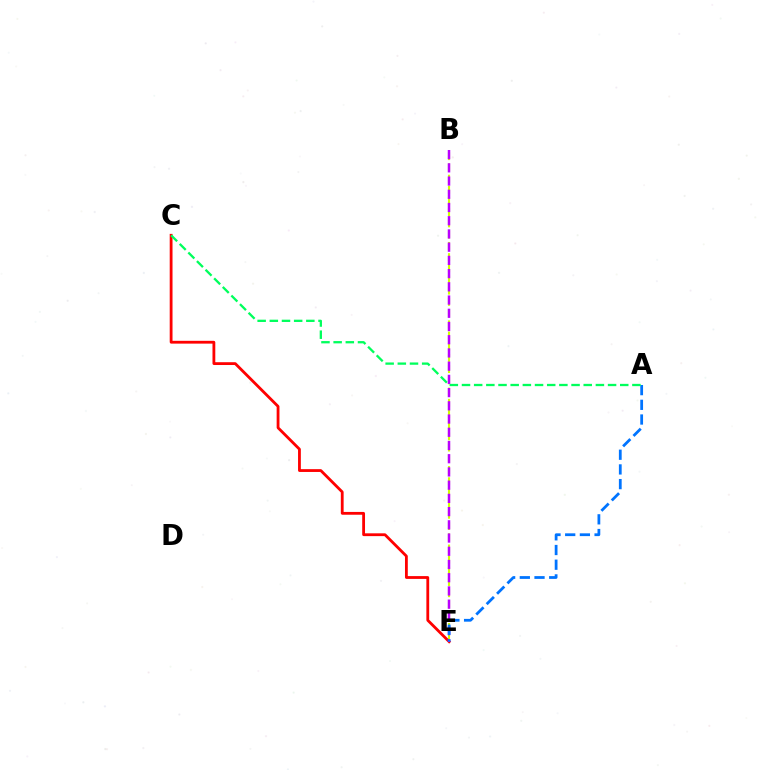{('B', 'E'): [{'color': '#d1ff00', 'line_style': 'dashed', 'thickness': 1.52}, {'color': '#b900ff', 'line_style': 'dashed', 'thickness': 1.8}], ('C', 'E'): [{'color': '#ff0000', 'line_style': 'solid', 'thickness': 2.02}], ('A', 'E'): [{'color': '#0074ff', 'line_style': 'dashed', 'thickness': 2.0}], ('A', 'C'): [{'color': '#00ff5c', 'line_style': 'dashed', 'thickness': 1.65}]}